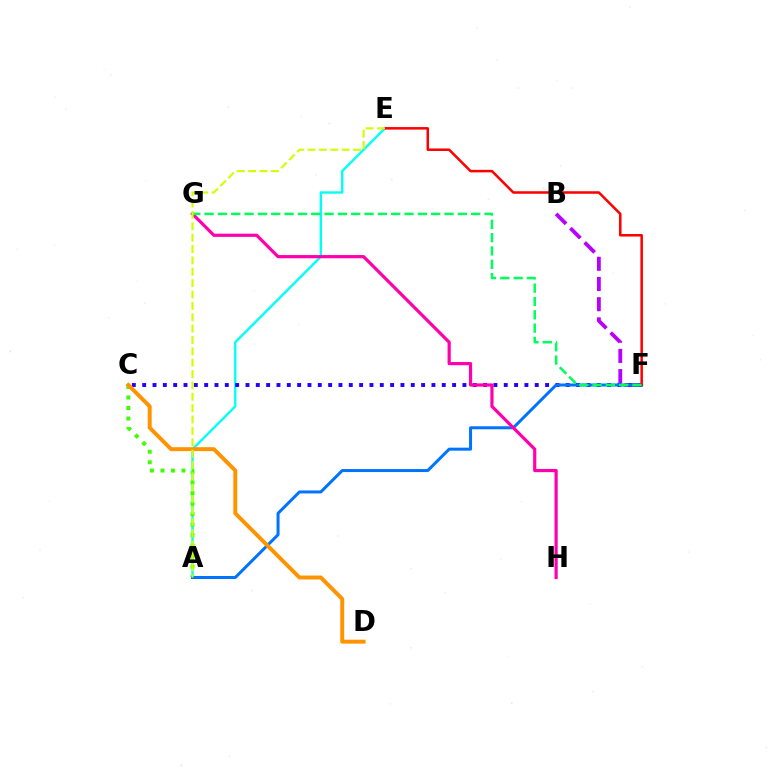{('A', 'E'): [{'color': '#00fff6', 'line_style': 'solid', 'thickness': 1.71}, {'color': '#d1ff00', 'line_style': 'dashed', 'thickness': 1.54}], ('A', 'C'): [{'color': '#3dff00', 'line_style': 'dotted', 'thickness': 2.86}], ('B', 'F'): [{'color': '#b900ff', 'line_style': 'dashed', 'thickness': 2.74}], ('C', 'F'): [{'color': '#2500ff', 'line_style': 'dotted', 'thickness': 2.81}], ('A', 'F'): [{'color': '#0074ff', 'line_style': 'solid', 'thickness': 2.16}], ('E', 'F'): [{'color': '#ff0000', 'line_style': 'solid', 'thickness': 1.82}], ('G', 'H'): [{'color': '#ff00ac', 'line_style': 'solid', 'thickness': 2.3}], ('C', 'D'): [{'color': '#ff9400', 'line_style': 'solid', 'thickness': 2.84}], ('F', 'G'): [{'color': '#00ff5c', 'line_style': 'dashed', 'thickness': 1.81}]}